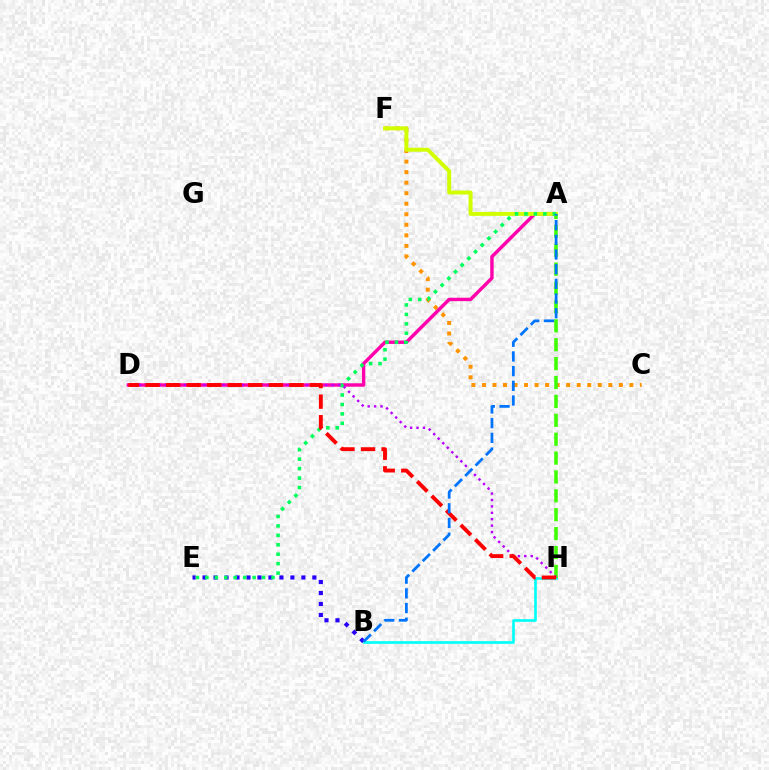{('B', 'H'): [{'color': '#00fff6', 'line_style': 'solid', 'thickness': 1.91}], ('C', 'F'): [{'color': '#ff9400', 'line_style': 'dotted', 'thickness': 2.86}], ('B', 'E'): [{'color': '#2500ff', 'line_style': 'dotted', 'thickness': 2.98}], ('A', 'D'): [{'color': '#ff00ac', 'line_style': 'solid', 'thickness': 2.46}], ('A', 'F'): [{'color': '#d1ff00', 'line_style': 'solid', 'thickness': 2.85}], ('A', 'H'): [{'color': '#3dff00', 'line_style': 'dashed', 'thickness': 2.57}], ('A', 'E'): [{'color': '#00ff5c', 'line_style': 'dotted', 'thickness': 2.57}], ('D', 'H'): [{'color': '#b900ff', 'line_style': 'dotted', 'thickness': 1.74}, {'color': '#ff0000', 'line_style': 'dashed', 'thickness': 2.79}], ('A', 'B'): [{'color': '#0074ff', 'line_style': 'dashed', 'thickness': 2.0}]}